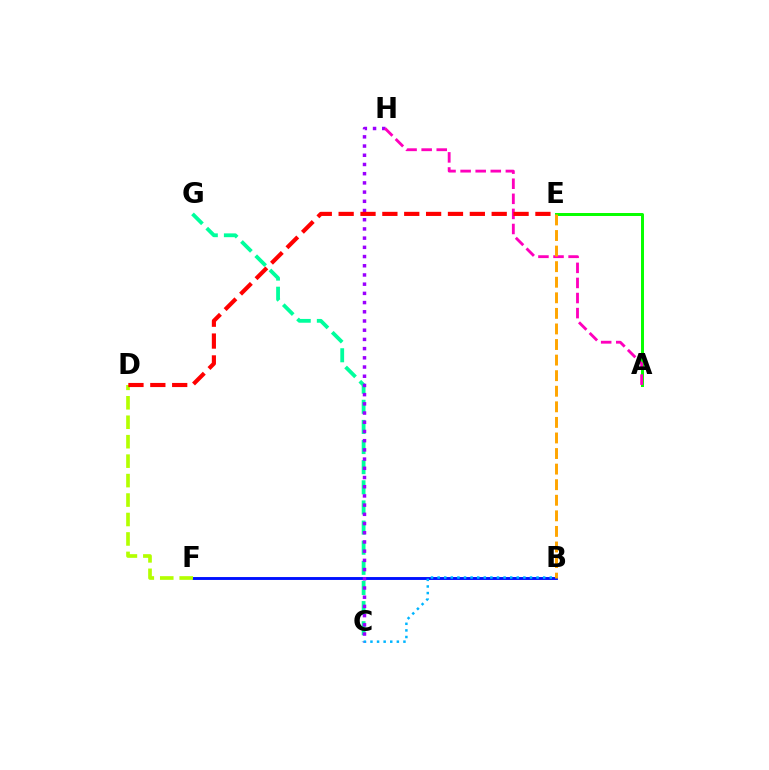{('B', 'F'): [{'color': '#0010ff', 'line_style': 'solid', 'thickness': 2.08}], ('D', 'F'): [{'color': '#b3ff00', 'line_style': 'dashed', 'thickness': 2.64}], ('A', 'E'): [{'color': '#08ff00', 'line_style': 'solid', 'thickness': 2.14}], ('C', 'G'): [{'color': '#00ff9d', 'line_style': 'dashed', 'thickness': 2.73}], ('C', 'H'): [{'color': '#9b00ff', 'line_style': 'dotted', 'thickness': 2.5}], ('A', 'H'): [{'color': '#ff00bd', 'line_style': 'dashed', 'thickness': 2.05}], ('B', 'E'): [{'color': '#ffa500', 'line_style': 'dashed', 'thickness': 2.12}], ('B', 'C'): [{'color': '#00b5ff', 'line_style': 'dotted', 'thickness': 1.79}], ('D', 'E'): [{'color': '#ff0000', 'line_style': 'dashed', 'thickness': 2.97}]}